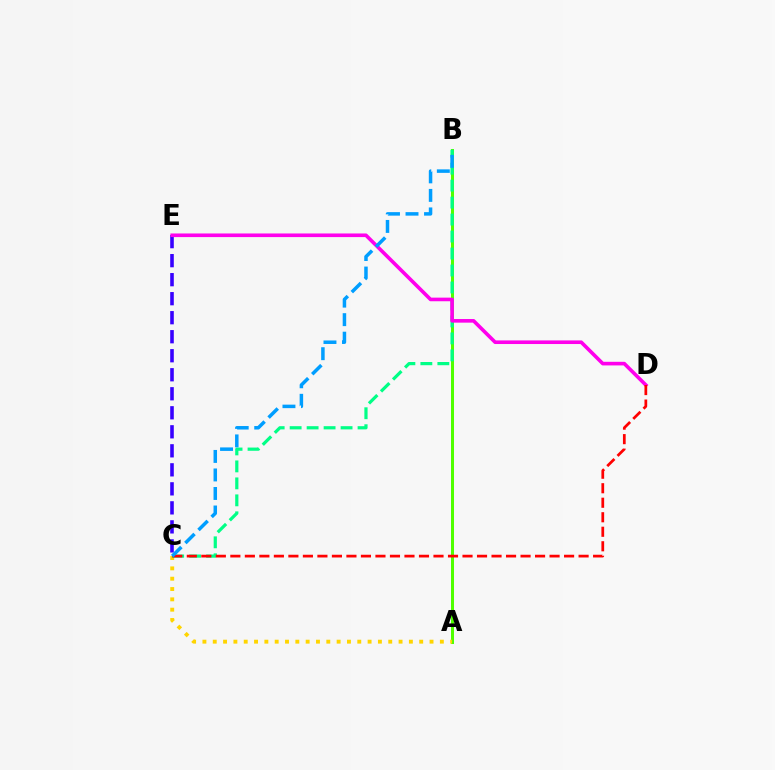{('A', 'B'): [{'color': '#4fff00', 'line_style': 'solid', 'thickness': 2.16}], ('A', 'C'): [{'color': '#ffd500', 'line_style': 'dotted', 'thickness': 2.8}], ('B', 'C'): [{'color': '#00ff86', 'line_style': 'dashed', 'thickness': 2.31}, {'color': '#009eff', 'line_style': 'dashed', 'thickness': 2.52}], ('C', 'E'): [{'color': '#3700ff', 'line_style': 'dashed', 'thickness': 2.58}], ('D', 'E'): [{'color': '#ff00ed', 'line_style': 'solid', 'thickness': 2.61}], ('C', 'D'): [{'color': '#ff0000', 'line_style': 'dashed', 'thickness': 1.97}]}